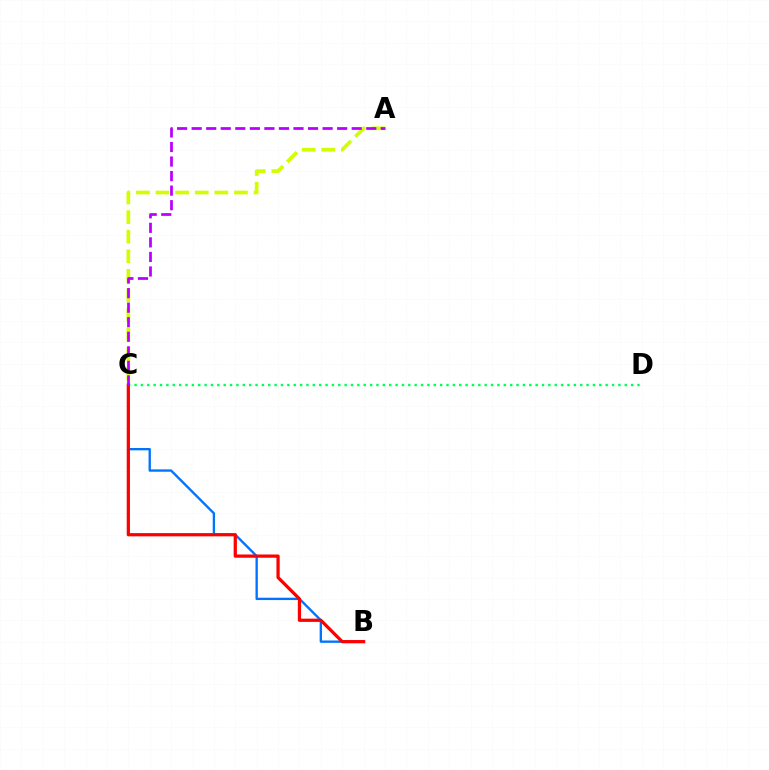{('B', 'C'): [{'color': '#0074ff', 'line_style': 'solid', 'thickness': 1.69}, {'color': '#ff0000', 'line_style': 'solid', 'thickness': 2.34}], ('C', 'D'): [{'color': '#00ff5c', 'line_style': 'dotted', 'thickness': 1.73}], ('A', 'C'): [{'color': '#d1ff00', 'line_style': 'dashed', 'thickness': 2.66}, {'color': '#b900ff', 'line_style': 'dashed', 'thickness': 1.98}]}